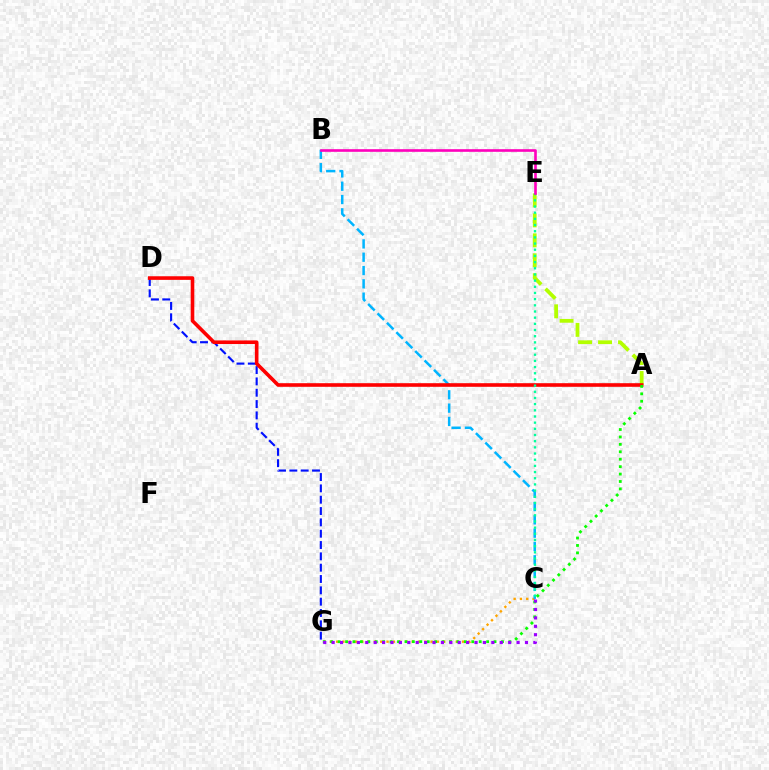{('D', 'G'): [{'color': '#0010ff', 'line_style': 'dashed', 'thickness': 1.54}], ('A', 'E'): [{'color': '#b3ff00', 'line_style': 'dashed', 'thickness': 2.71}], ('C', 'G'): [{'color': '#ffa500', 'line_style': 'dotted', 'thickness': 1.71}, {'color': '#9b00ff', 'line_style': 'dotted', 'thickness': 2.28}], ('B', 'C'): [{'color': '#00b5ff', 'line_style': 'dashed', 'thickness': 1.81}], ('A', 'D'): [{'color': '#ff0000', 'line_style': 'solid', 'thickness': 2.6}], ('C', 'E'): [{'color': '#00ff9d', 'line_style': 'dotted', 'thickness': 1.68}], ('B', 'E'): [{'color': '#ff00bd', 'line_style': 'solid', 'thickness': 1.9}], ('A', 'G'): [{'color': '#08ff00', 'line_style': 'dotted', 'thickness': 2.02}]}